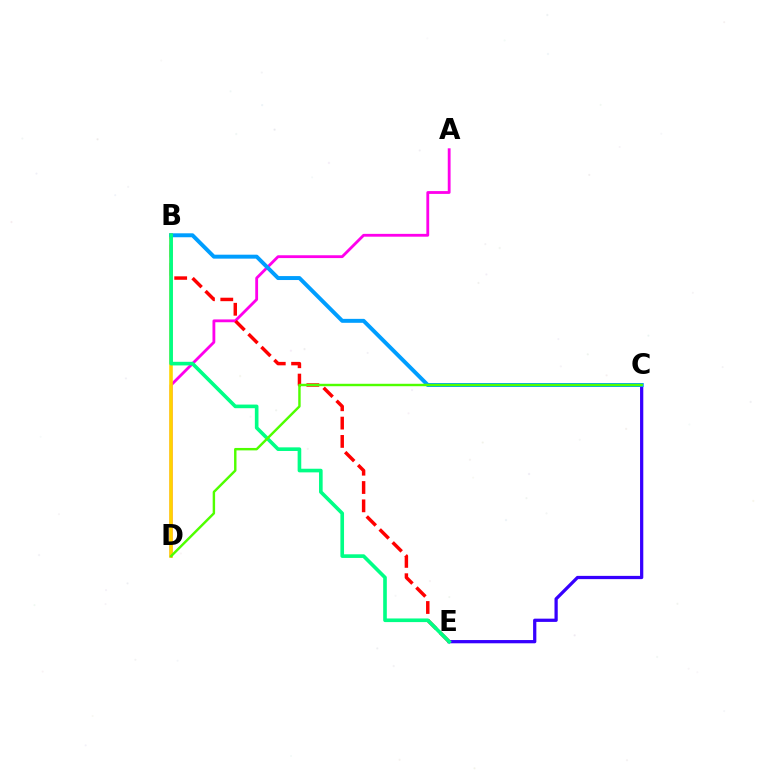{('C', 'E'): [{'color': '#3700ff', 'line_style': 'solid', 'thickness': 2.34}], ('A', 'D'): [{'color': '#ff00ed', 'line_style': 'solid', 'thickness': 2.03}], ('B', 'E'): [{'color': '#ff0000', 'line_style': 'dashed', 'thickness': 2.49}, {'color': '#00ff86', 'line_style': 'solid', 'thickness': 2.61}], ('B', 'D'): [{'color': '#ffd500', 'line_style': 'solid', 'thickness': 2.59}], ('B', 'C'): [{'color': '#009eff', 'line_style': 'solid', 'thickness': 2.84}], ('C', 'D'): [{'color': '#4fff00', 'line_style': 'solid', 'thickness': 1.75}]}